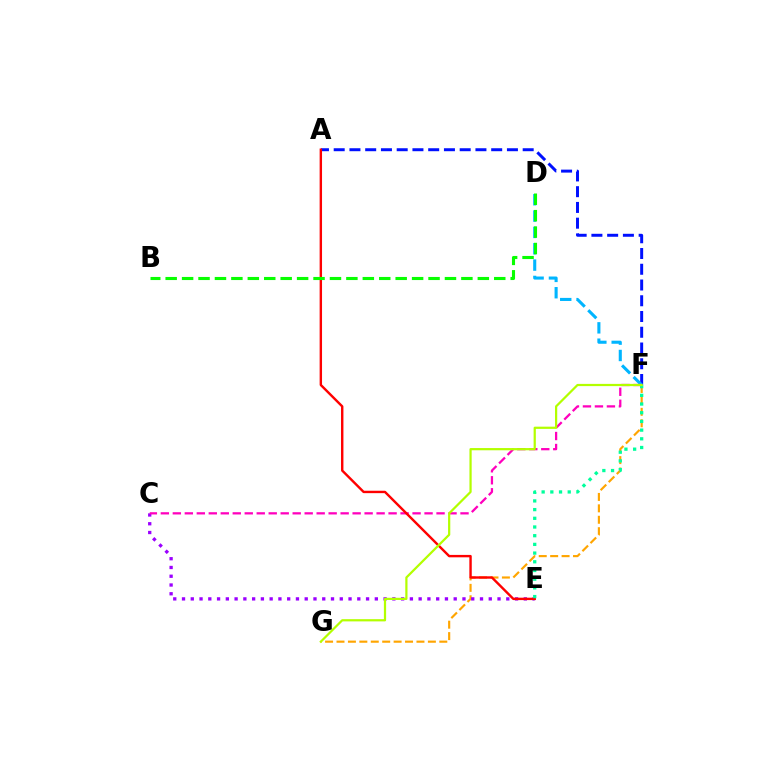{('A', 'F'): [{'color': '#0010ff', 'line_style': 'dashed', 'thickness': 2.14}], ('F', 'G'): [{'color': '#ffa500', 'line_style': 'dashed', 'thickness': 1.55}, {'color': '#b3ff00', 'line_style': 'solid', 'thickness': 1.6}], ('D', 'F'): [{'color': '#00b5ff', 'line_style': 'dashed', 'thickness': 2.22}], ('C', 'E'): [{'color': '#9b00ff', 'line_style': 'dotted', 'thickness': 2.38}], ('C', 'F'): [{'color': '#ff00bd', 'line_style': 'dashed', 'thickness': 1.63}], ('A', 'E'): [{'color': '#ff0000', 'line_style': 'solid', 'thickness': 1.73}], ('B', 'D'): [{'color': '#08ff00', 'line_style': 'dashed', 'thickness': 2.23}], ('E', 'F'): [{'color': '#00ff9d', 'line_style': 'dotted', 'thickness': 2.36}]}